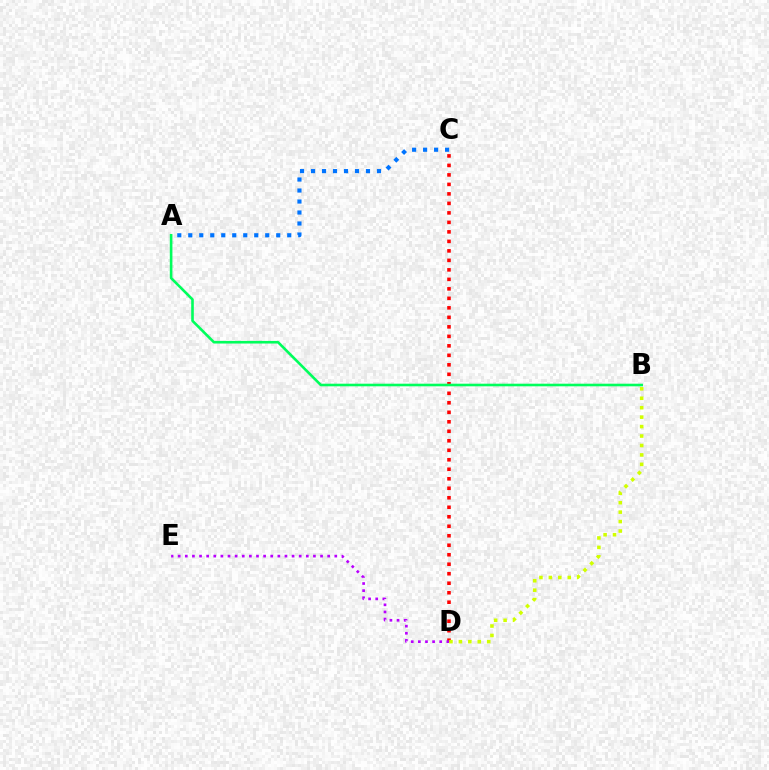{('C', 'D'): [{'color': '#ff0000', 'line_style': 'dotted', 'thickness': 2.58}], ('D', 'E'): [{'color': '#b900ff', 'line_style': 'dotted', 'thickness': 1.93}], ('A', 'B'): [{'color': '#00ff5c', 'line_style': 'solid', 'thickness': 1.88}], ('A', 'C'): [{'color': '#0074ff', 'line_style': 'dotted', 'thickness': 2.99}], ('B', 'D'): [{'color': '#d1ff00', 'line_style': 'dotted', 'thickness': 2.57}]}